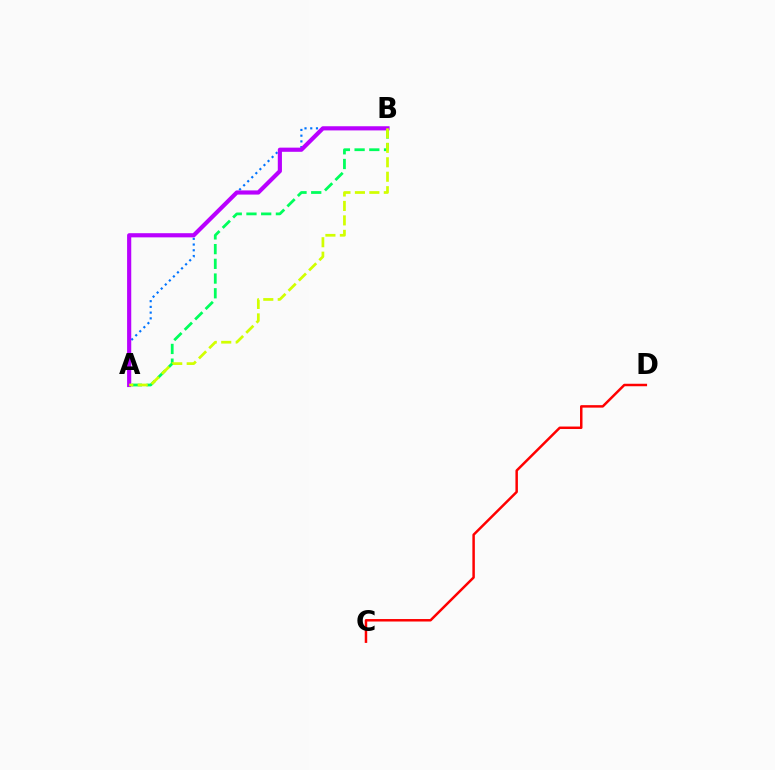{('A', 'B'): [{'color': '#00ff5c', 'line_style': 'dashed', 'thickness': 2.0}, {'color': '#0074ff', 'line_style': 'dotted', 'thickness': 1.56}, {'color': '#b900ff', 'line_style': 'solid', 'thickness': 2.99}, {'color': '#d1ff00', 'line_style': 'dashed', 'thickness': 1.96}], ('C', 'D'): [{'color': '#ff0000', 'line_style': 'solid', 'thickness': 1.79}]}